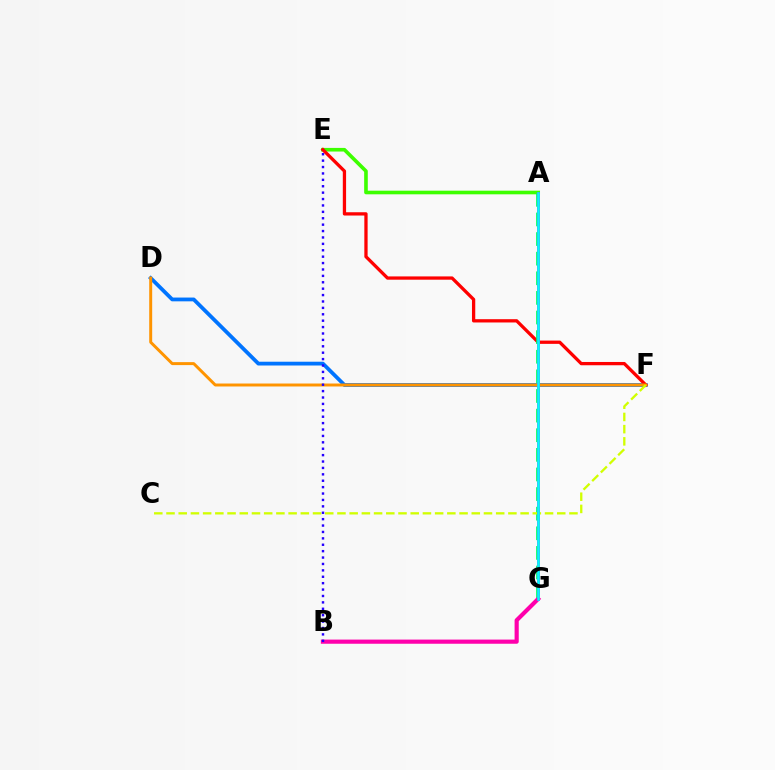{('A', 'E'): [{'color': '#3dff00', 'line_style': 'solid', 'thickness': 2.61}], ('D', 'F'): [{'color': '#0074ff', 'line_style': 'solid', 'thickness': 2.73}, {'color': '#ff9400', 'line_style': 'solid', 'thickness': 2.13}], ('E', 'F'): [{'color': '#ff0000', 'line_style': 'solid', 'thickness': 2.36}], ('A', 'G'): [{'color': '#00ff5c', 'line_style': 'dashed', 'thickness': 2.66}, {'color': '#b900ff', 'line_style': 'solid', 'thickness': 1.94}, {'color': '#00fff6', 'line_style': 'solid', 'thickness': 1.85}], ('B', 'G'): [{'color': '#ff00ac', 'line_style': 'solid', 'thickness': 3.0}], ('C', 'F'): [{'color': '#d1ff00', 'line_style': 'dashed', 'thickness': 1.66}], ('B', 'E'): [{'color': '#2500ff', 'line_style': 'dotted', 'thickness': 1.74}]}